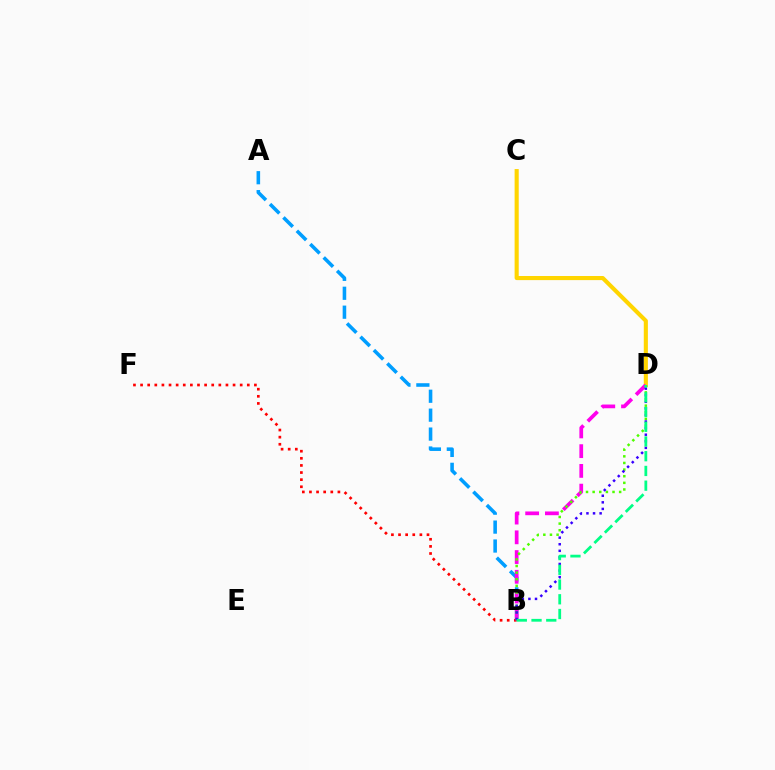{('A', 'B'): [{'color': '#009eff', 'line_style': 'dashed', 'thickness': 2.57}], ('B', 'F'): [{'color': '#ff0000', 'line_style': 'dotted', 'thickness': 1.93}], ('C', 'D'): [{'color': '#ffd500', 'line_style': 'solid', 'thickness': 2.95}], ('B', 'D'): [{'color': '#ff00ed', 'line_style': 'dashed', 'thickness': 2.68}, {'color': '#4fff00', 'line_style': 'dotted', 'thickness': 1.8}, {'color': '#3700ff', 'line_style': 'dotted', 'thickness': 1.79}, {'color': '#00ff86', 'line_style': 'dashed', 'thickness': 2.0}]}